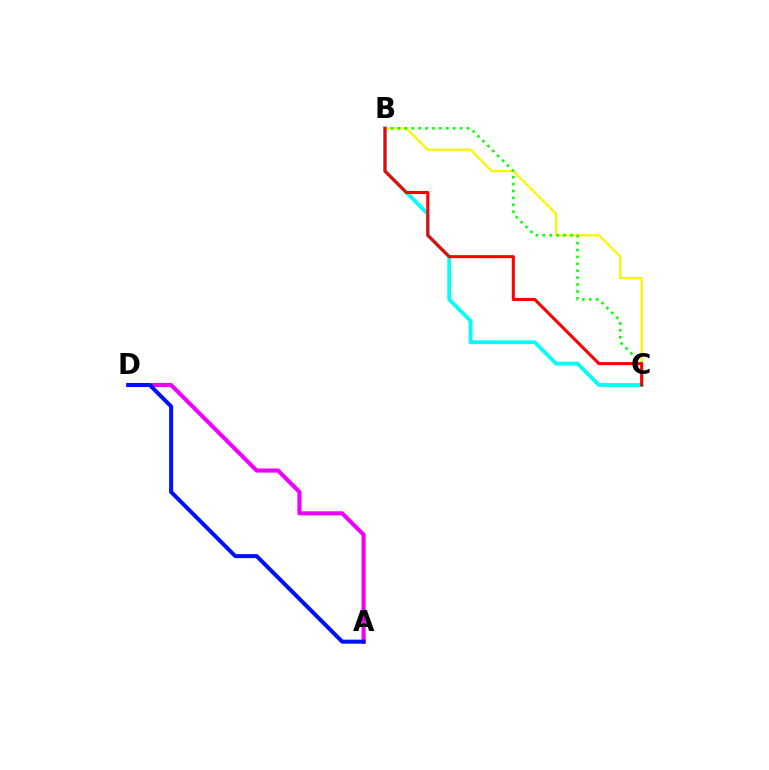{('B', 'C'): [{'color': '#00fff6', 'line_style': 'solid', 'thickness': 2.7}, {'color': '#fcf500', 'line_style': 'solid', 'thickness': 1.61}, {'color': '#08ff00', 'line_style': 'dotted', 'thickness': 1.88}, {'color': '#ff0000', 'line_style': 'solid', 'thickness': 2.21}], ('A', 'D'): [{'color': '#ee00ff', 'line_style': 'solid', 'thickness': 2.96}, {'color': '#0010ff', 'line_style': 'solid', 'thickness': 2.9}]}